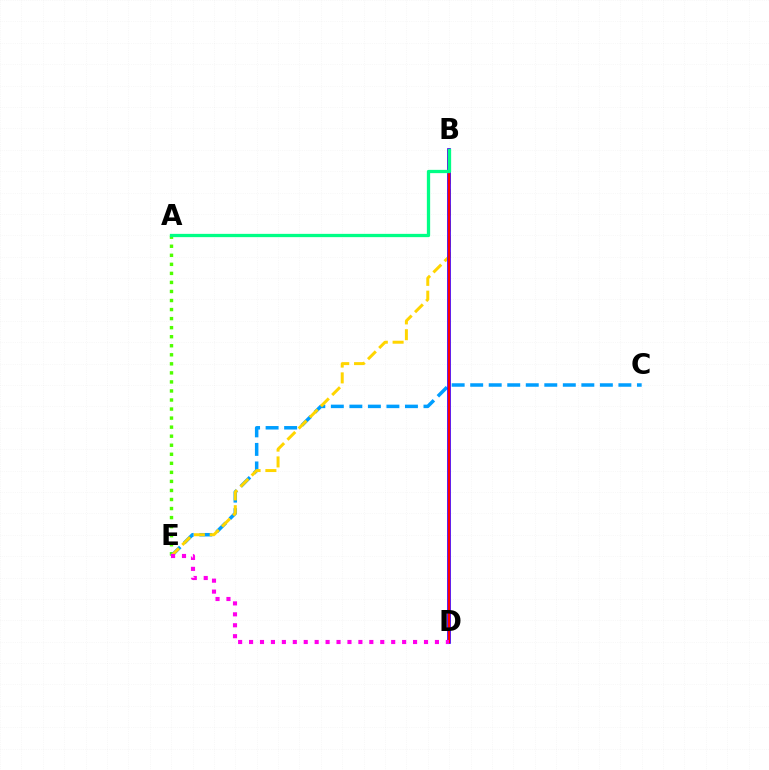{('A', 'E'): [{'color': '#4fff00', 'line_style': 'dotted', 'thickness': 2.46}], ('C', 'E'): [{'color': '#009eff', 'line_style': 'dashed', 'thickness': 2.52}], ('B', 'E'): [{'color': '#ffd500', 'line_style': 'dashed', 'thickness': 2.15}], ('B', 'D'): [{'color': '#3700ff', 'line_style': 'solid', 'thickness': 2.66}, {'color': '#ff0000', 'line_style': 'solid', 'thickness': 1.56}], ('A', 'B'): [{'color': '#00ff86', 'line_style': 'solid', 'thickness': 2.36}], ('D', 'E'): [{'color': '#ff00ed', 'line_style': 'dotted', 'thickness': 2.97}]}